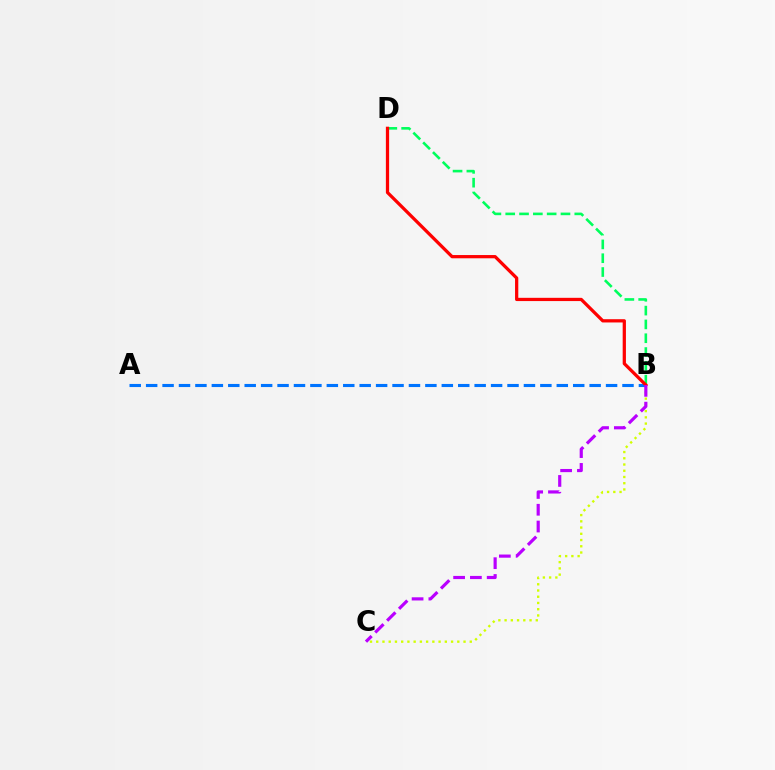{('B', 'C'): [{'color': '#d1ff00', 'line_style': 'dotted', 'thickness': 1.69}, {'color': '#b900ff', 'line_style': 'dashed', 'thickness': 2.28}], ('B', 'D'): [{'color': '#00ff5c', 'line_style': 'dashed', 'thickness': 1.88}, {'color': '#ff0000', 'line_style': 'solid', 'thickness': 2.34}], ('A', 'B'): [{'color': '#0074ff', 'line_style': 'dashed', 'thickness': 2.23}]}